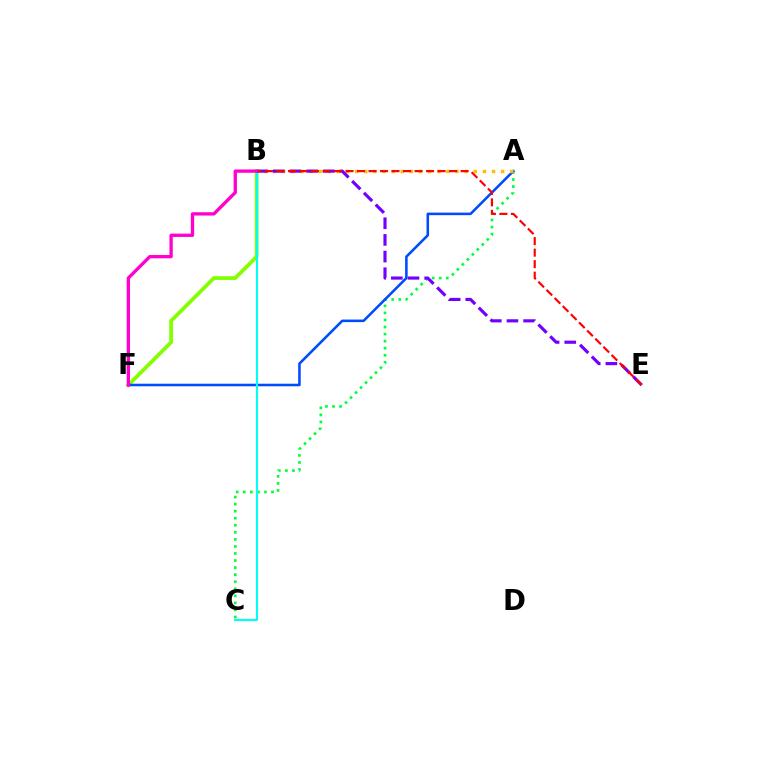{('A', 'C'): [{'color': '#00ff39', 'line_style': 'dotted', 'thickness': 1.92}], ('B', 'F'): [{'color': '#84ff00', 'line_style': 'solid', 'thickness': 2.7}, {'color': '#ff00cf', 'line_style': 'solid', 'thickness': 2.38}], ('A', 'F'): [{'color': '#004bff', 'line_style': 'solid', 'thickness': 1.84}], ('A', 'B'): [{'color': '#ffbd00', 'line_style': 'dotted', 'thickness': 2.48}], ('B', 'C'): [{'color': '#00fff6', 'line_style': 'solid', 'thickness': 1.54}], ('B', 'E'): [{'color': '#7200ff', 'line_style': 'dashed', 'thickness': 2.26}, {'color': '#ff0000', 'line_style': 'dashed', 'thickness': 1.56}]}